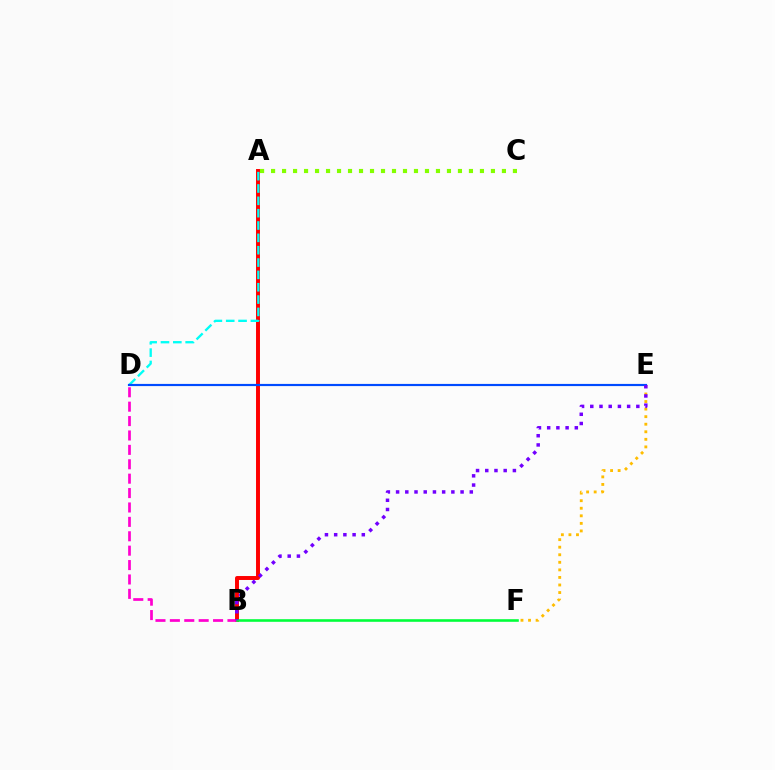{('E', 'F'): [{'color': '#ffbd00', 'line_style': 'dotted', 'thickness': 2.05}], ('A', 'B'): [{'color': '#ff0000', 'line_style': 'solid', 'thickness': 2.84}], ('B', 'D'): [{'color': '#ff00cf', 'line_style': 'dashed', 'thickness': 1.96}], ('A', 'D'): [{'color': '#00fff6', 'line_style': 'dashed', 'thickness': 1.68}], ('A', 'C'): [{'color': '#84ff00', 'line_style': 'dotted', 'thickness': 2.99}], ('D', 'E'): [{'color': '#004bff', 'line_style': 'solid', 'thickness': 1.56}], ('B', 'F'): [{'color': '#00ff39', 'line_style': 'solid', 'thickness': 1.87}], ('B', 'E'): [{'color': '#7200ff', 'line_style': 'dotted', 'thickness': 2.5}]}